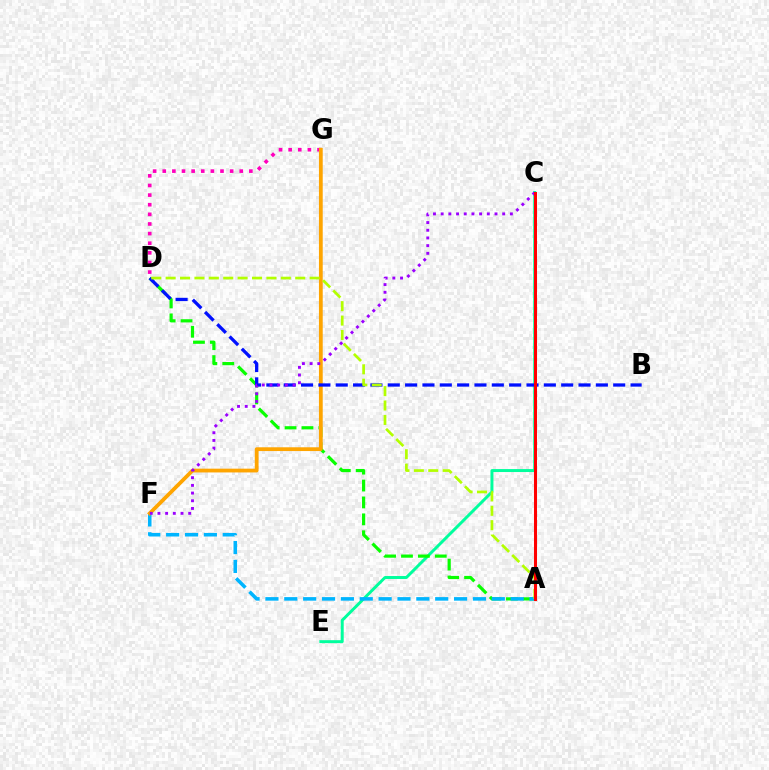{('D', 'G'): [{'color': '#ff00bd', 'line_style': 'dotted', 'thickness': 2.62}], ('C', 'E'): [{'color': '#00ff9d', 'line_style': 'solid', 'thickness': 2.13}], ('A', 'D'): [{'color': '#08ff00', 'line_style': 'dashed', 'thickness': 2.3}, {'color': '#b3ff00', 'line_style': 'dashed', 'thickness': 1.96}], ('A', 'F'): [{'color': '#00b5ff', 'line_style': 'dashed', 'thickness': 2.56}], ('F', 'G'): [{'color': '#ffa500', 'line_style': 'solid', 'thickness': 2.72}], ('B', 'D'): [{'color': '#0010ff', 'line_style': 'dashed', 'thickness': 2.36}], ('C', 'F'): [{'color': '#9b00ff', 'line_style': 'dotted', 'thickness': 2.09}], ('A', 'C'): [{'color': '#ff0000', 'line_style': 'solid', 'thickness': 2.18}]}